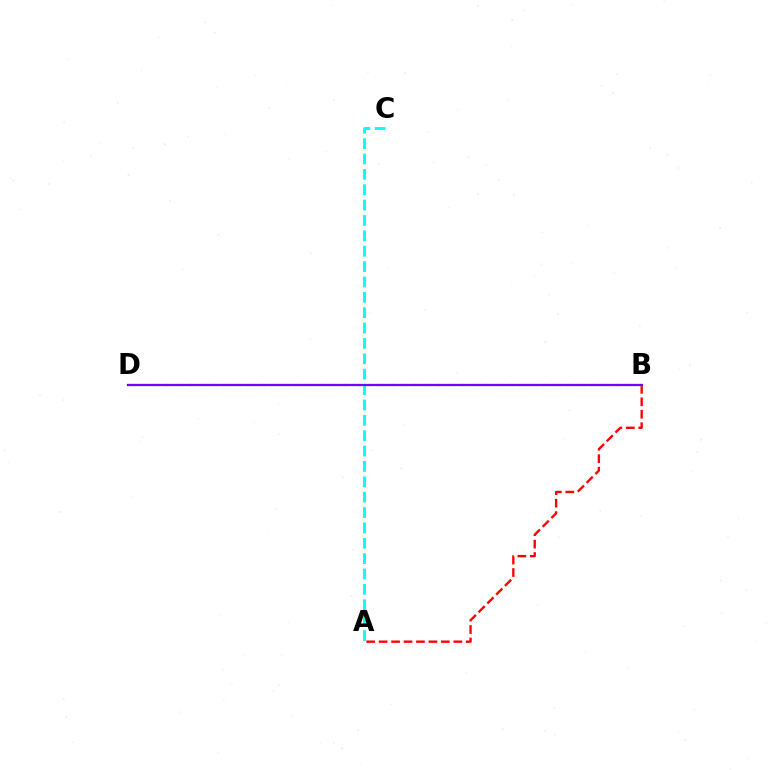{('A', 'C'): [{'color': '#00fff6', 'line_style': 'dashed', 'thickness': 2.09}], ('A', 'B'): [{'color': '#ff0000', 'line_style': 'dashed', 'thickness': 1.69}], ('B', 'D'): [{'color': '#84ff00', 'line_style': 'dashed', 'thickness': 1.61}, {'color': '#7200ff', 'line_style': 'solid', 'thickness': 1.63}]}